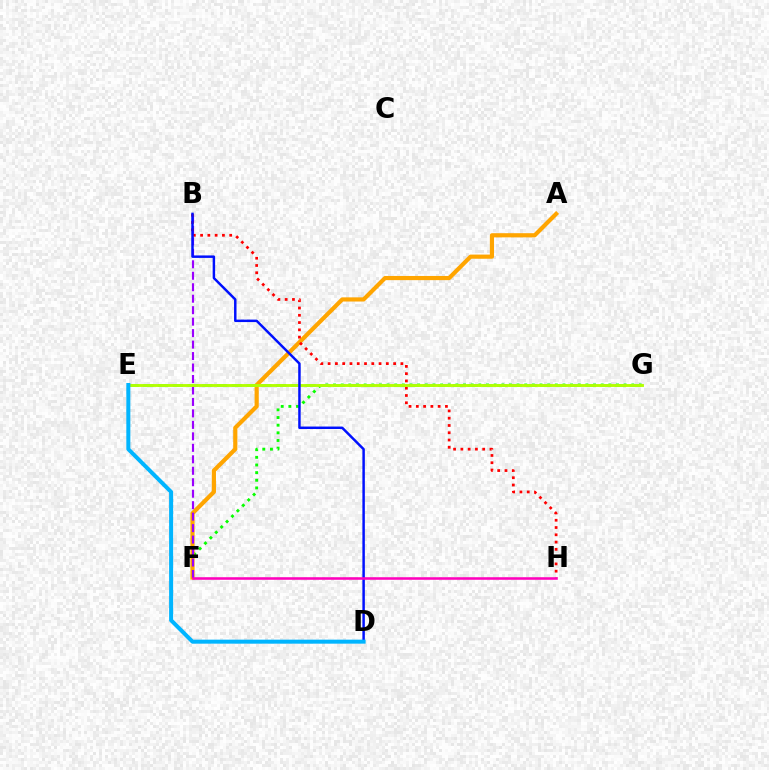{('F', 'G'): [{'color': '#08ff00', 'line_style': 'dotted', 'thickness': 2.08}], ('A', 'F'): [{'color': '#ffa500', 'line_style': 'solid', 'thickness': 3.0}], ('E', 'G'): [{'color': '#00ff9d', 'line_style': 'dashed', 'thickness': 2.0}, {'color': '#b3ff00', 'line_style': 'solid', 'thickness': 2.06}], ('B', 'F'): [{'color': '#9b00ff', 'line_style': 'dashed', 'thickness': 1.56}], ('B', 'H'): [{'color': '#ff0000', 'line_style': 'dotted', 'thickness': 1.98}], ('B', 'D'): [{'color': '#0010ff', 'line_style': 'solid', 'thickness': 1.78}], ('D', 'E'): [{'color': '#00b5ff', 'line_style': 'solid', 'thickness': 2.89}], ('F', 'H'): [{'color': '#ff00bd', 'line_style': 'solid', 'thickness': 1.84}]}